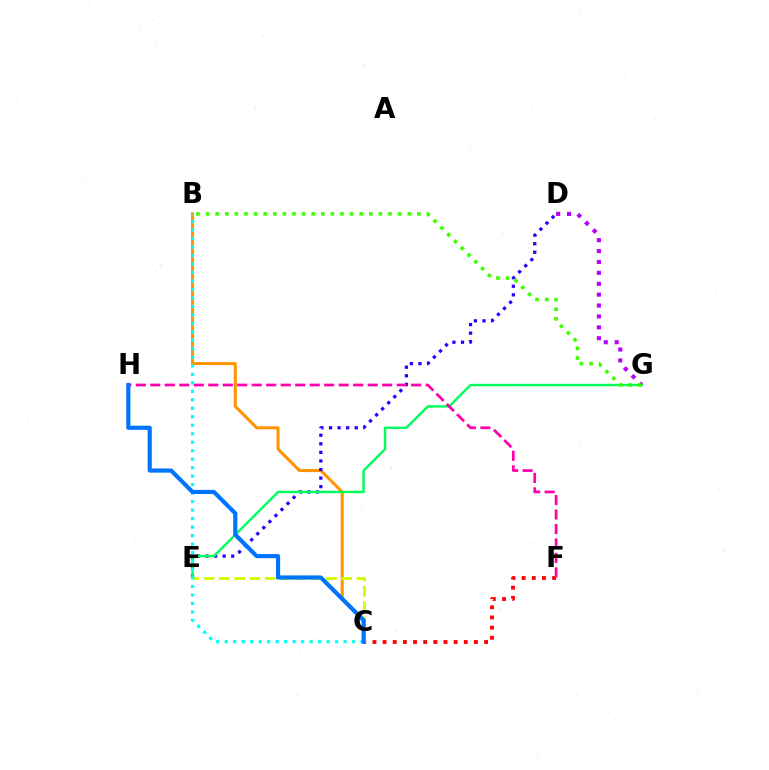{('C', 'F'): [{'color': '#ff0000', 'line_style': 'dotted', 'thickness': 2.76}], ('B', 'C'): [{'color': '#ff9400', 'line_style': 'solid', 'thickness': 2.2}, {'color': '#00fff6', 'line_style': 'dotted', 'thickness': 2.31}], ('D', 'E'): [{'color': '#2500ff', 'line_style': 'dotted', 'thickness': 2.33}], ('E', 'G'): [{'color': '#00ff5c', 'line_style': 'solid', 'thickness': 1.73}], ('C', 'E'): [{'color': '#d1ff00', 'line_style': 'dashed', 'thickness': 2.08}], ('D', 'G'): [{'color': '#b900ff', 'line_style': 'dotted', 'thickness': 2.96}], ('F', 'H'): [{'color': '#ff00ac', 'line_style': 'dashed', 'thickness': 1.97}], ('C', 'H'): [{'color': '#0074ff', 'line_style': 'solid', 'thickness': 2.99}], ('B', 'G'): [{'color': '#3dff00', 'line_style': 'dotted', 'thickness': 2.61}]}